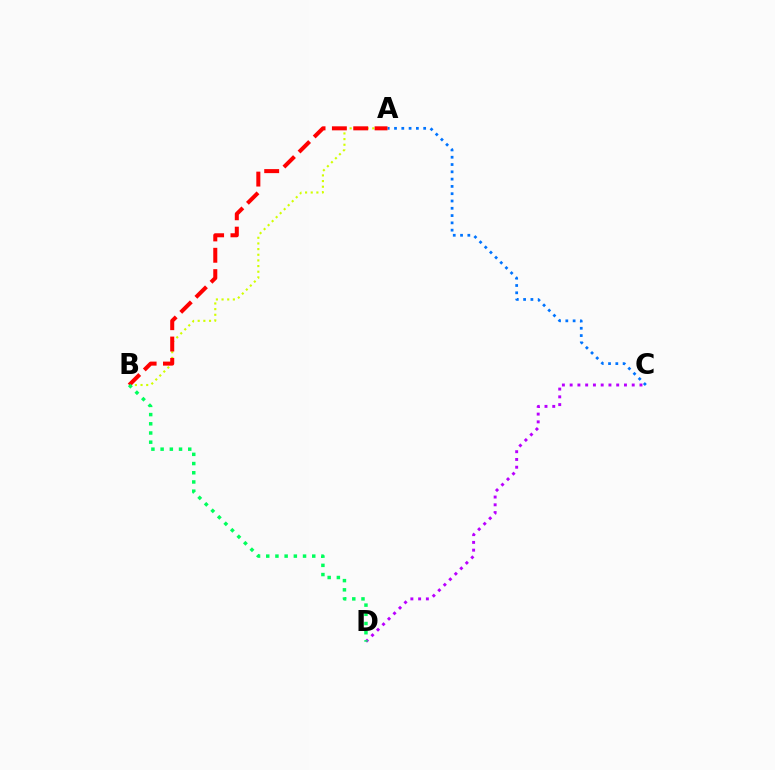{('C', 'D'): [{'color': '#b900ff', 'line_style': 'dotted', 'thickness': 2.11}], ('A', 'B'): [{'color': '#d1ff00', 'line_style': 'dotted', 'thickness': 1.54}, {'color': '#ff0000', 'line_style': 'dashed', 'thickness': 2.9}], ('A', 'C'): [{'color': '#0074ff', 'line_style': 'dotted', 'thickness': 1.98}], ('B', 'D'): [{'color': '#00ff5c', 'line_style': 'dotted', 'thickness': 2.5}]}